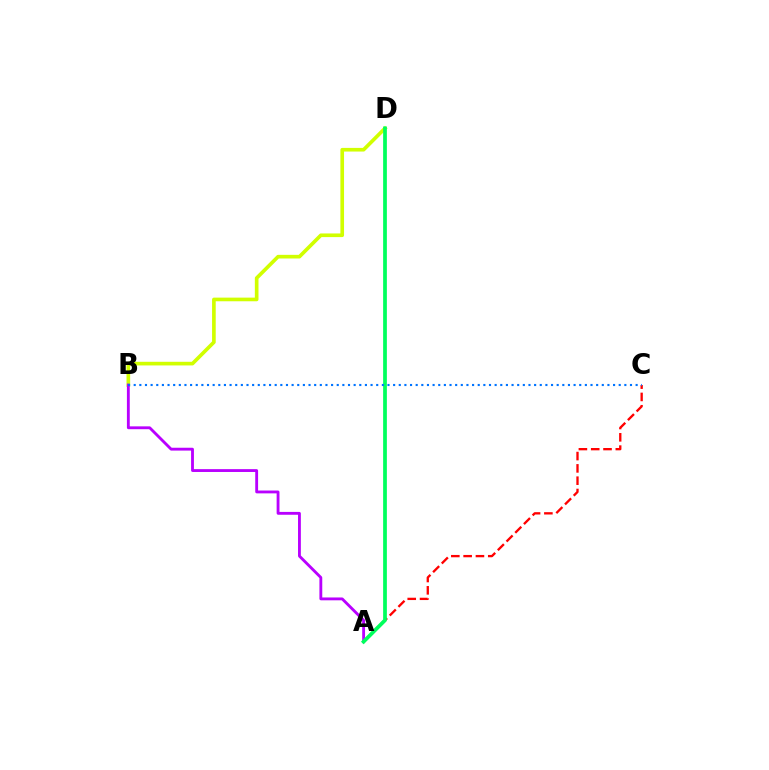{('B', 'D'): [{'color': '#d1ff00', 'line_style': 'solid', 'thickness': 2.63}], ('A', 'B'): [{'color': '#b900ff', 'line_style': 'solid', 'thickness': 2.05}], ('A', 'C'): [{'color': '#ff0000', 'line_style': 'dashed', 'thickness': 1.67}], ('A', 'D'): [{'color': '#00ff5c', 'line_style': 'solid', 'thickness': 2.69}], ('B', 'C'): [{'color': '#0074ff', 'line_style': 'dotted', 'thickness': 1.53}]}